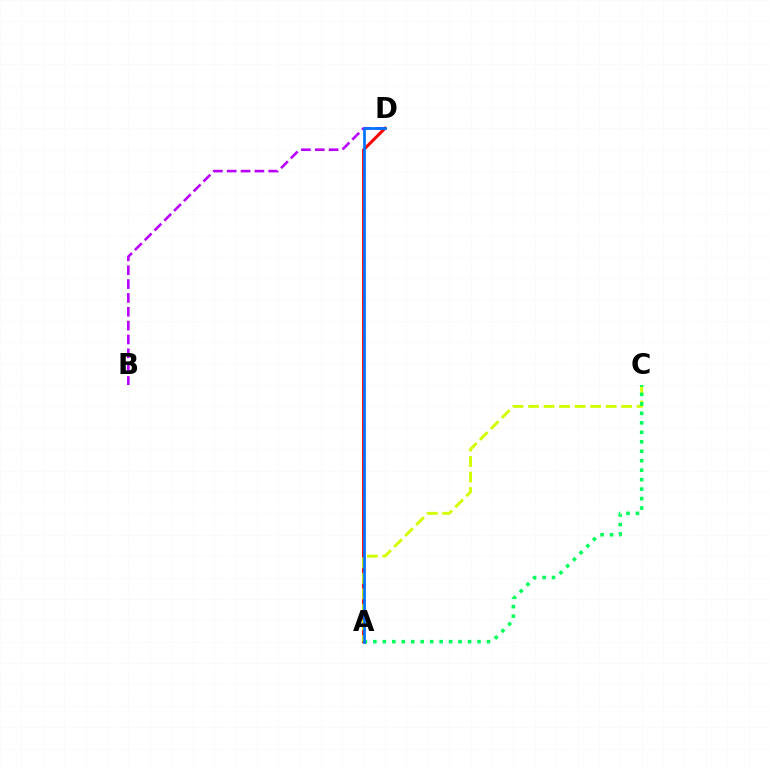{('B', 'D'): [{'color': '#b900ff', 'line_style': 'dashed', 'thickness': 1.88}], ('A', 'D'): [{'color': '#ff0000', 'line_style': 'solid', 'thickness': 2.2}, {'color': '#0074ff', 'line_style': 'solid', 'thickness': 1.96}], ('A', 'C'): [{'color': '#d1ff00', 'line_style': 'dashed', 'thickness': 2.11}, {'color': '#00ff5c', 'line_style': 'dotted', 'thickness': 2.57}]}